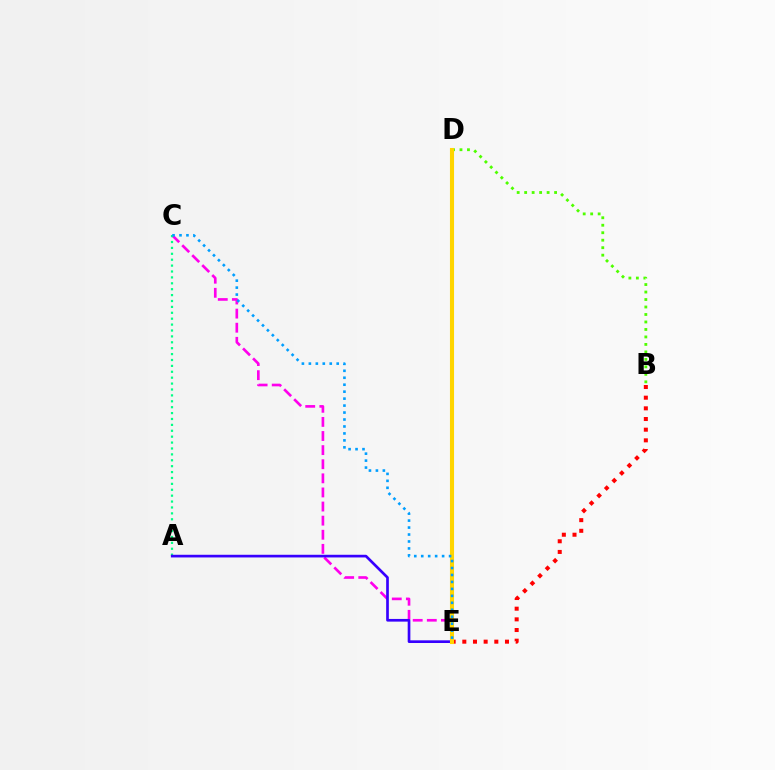{('B', 'E'): [{'color': '#ff0000', 'line_style': 'dotted', 'thickness': 2.9}], ('C', 'E'): [{'color': '#ff00ed', 'line_style': 'dashed', 'thickness': 1.92}, {'color': '#009eff', 'line_style': 'dotted', 'thickness': 1.89}], ('A', 'C'): [{'color': '#00ff86', 'line_style': 'dotted', 'thickness': 1.6}], ('B', 'D'): [{'color': '#4fff00', 'line_style': 'dotted', 'thickness': 2.03}], ('A', 'E'): [{'color': '#3700ff', 'line_style': 'solid', 'thickness': 1.93}], ('D', 'E'): [{'color': '#ffd500', 'line_style': 'solid', 'thickness': 2.95}]}